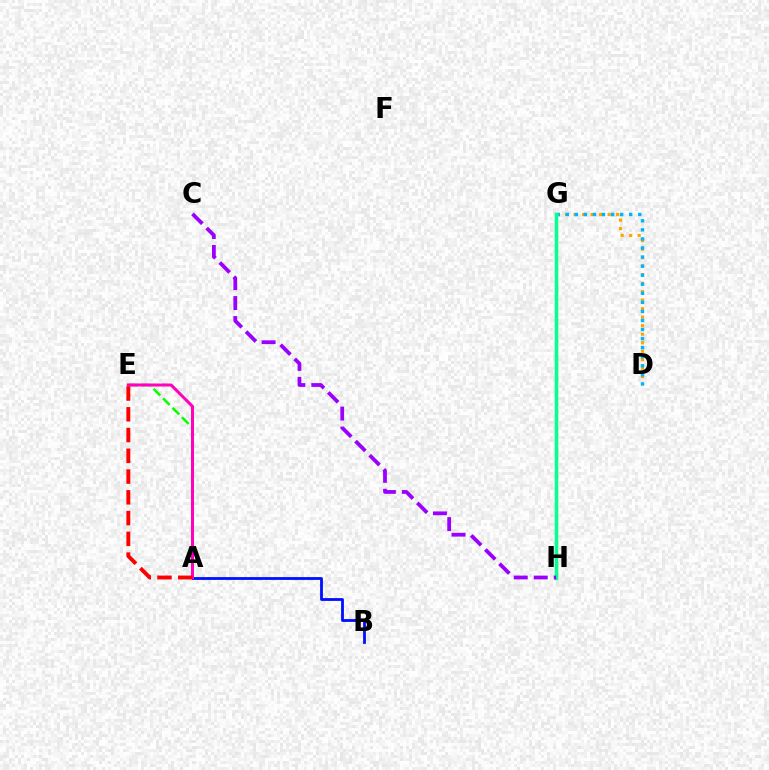{('D', 'G'): [{'color': '#ffa500', 'line_style': 'dotted', 'thickness': 2.31}, {'color': '#00b5ff', 'line_style': 'dotted', 'thickness': 2.46}], ('A', 'B'): [{'color': '#0010ff', 'line_style': 'solid', 'thickness': 2.02}], ('A', 'E'): [{'color': '#08ff00', 'line_style': 'dashed', 'thickness': 1.82}, {'color': '#ff00bd', 'line_style': 'solid', 'thickness': 2.17}, {'color': '#ff0000', 'line_style': 'dashed', 'thickness': 2.82}], ('G', 'H'): [{'color': '#b3ff00', 'line_style': 'solid', 'thickness': 2.43}, {'color': '#00ff9d', 'line_style': 'solid', 'thickness': 2.45}], ('C', 'H'): [{'color': '#9b00ff', 'line_style': 'dashed', 'thickness': 2.71}]}